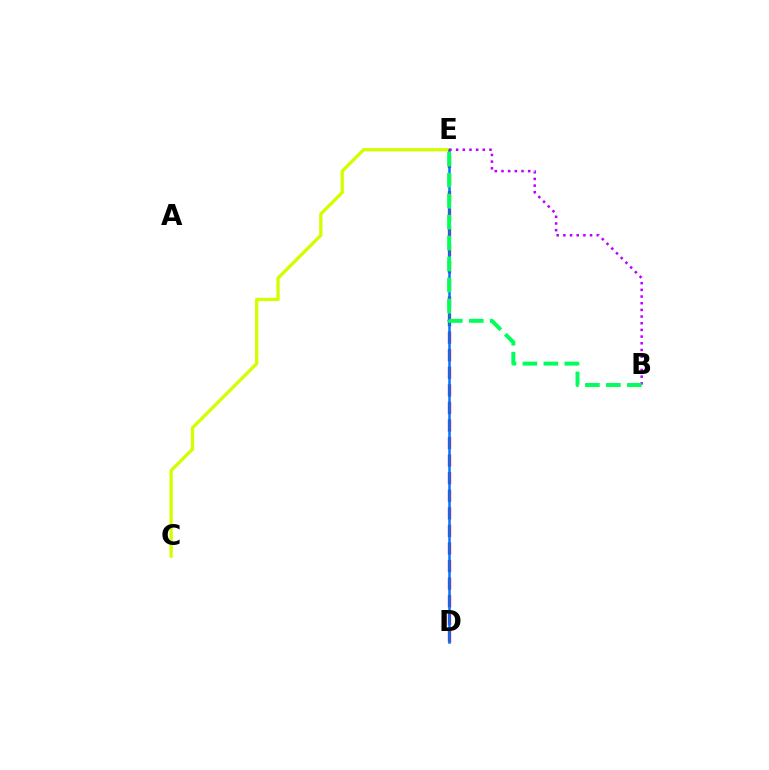{('D', 'E'): [{'color': '#ff0000', 'line_style': 'dashed', 'thickness': 2.39}, {'color': '#0074ff', 'line_style': 'solid', 'thickness': 1.8}], ('C', 'E'): [{'color': '#d1ff00', 'line_style': 'solid', 'thickness': 2.38}], ('B', 'E'): [{'color': '#b900ff', 'line_style': 'dotted', 'thickness': 1.81}, {'color': '#00ff5c', 'line_style': 'dashed', 'thickness': 2.85}]}